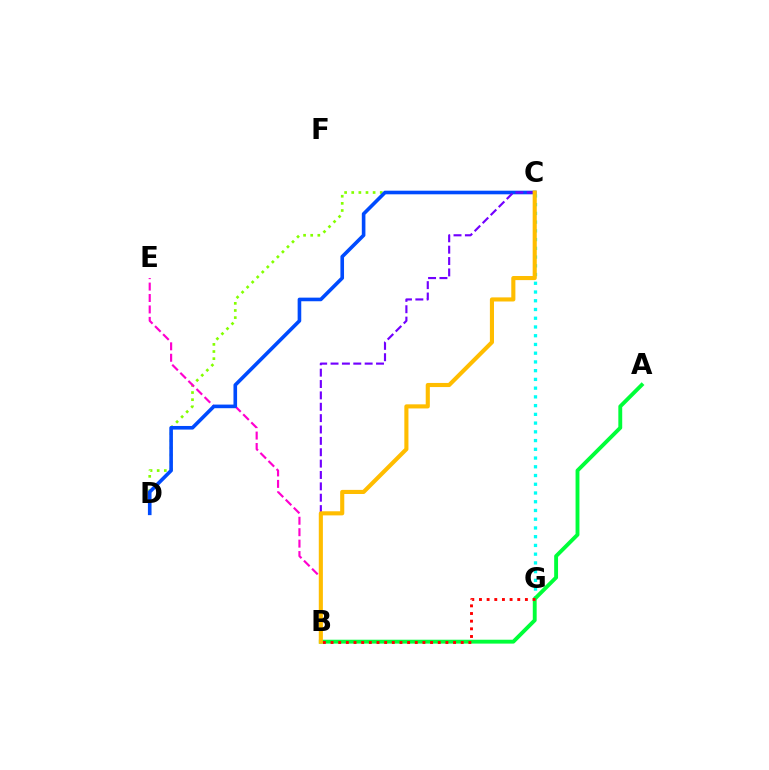{('C', 'D'): [{'color': '#84ff00', 'line_style': 'dotted', 'thickness': 1.94}, {'color': '#004bff', 'line_style': 'solid', 'thickness': 2.6}], ('B', 'E'): [{'color': '#ff00cf', 'line_style': 'dashed', 'thickness': 1.55}], ('C', 'G'): [{'color': '#00fff6', 'line_style': 'dotted', 'thickness': 2.37}], ('A', 'B'): [{'color': '#00ff39', 'line_style': 'solid', 'thickness': 2.79}], ('B', 'G'): [{'color': '#ff0000', 'line_style': 'dotted', 'thickness': 2.08}], ('B', 'C'): [{'color': '#7200ff', 'line_style': 'dashed', 'thickness': 1.54}, {'color': '#ffbd00', 'line_style': 'solid', 'thickness': 2.96}]}